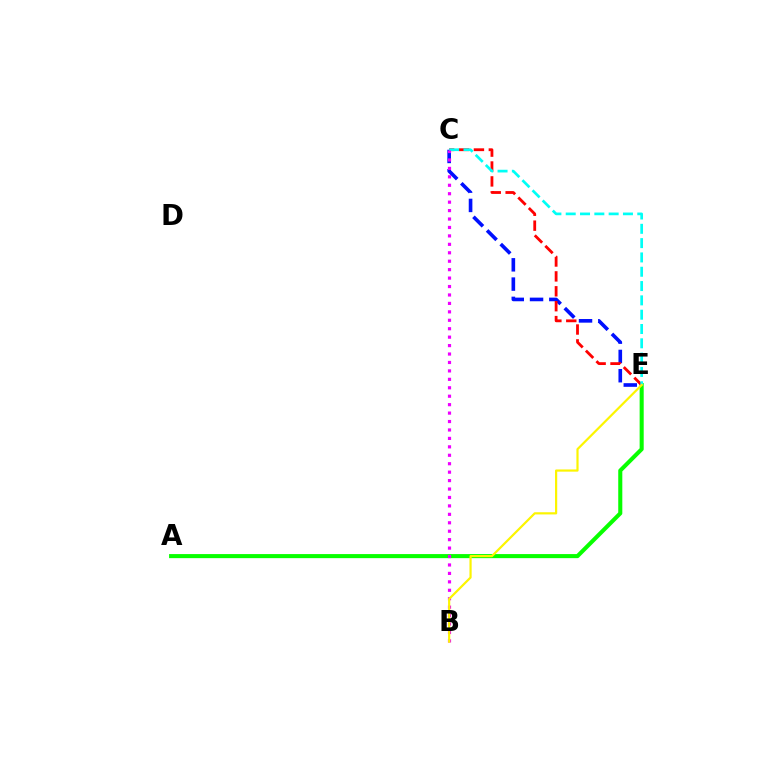{('A', 'E'): [{'color': '#08ff00', 'line_style': 'solid', 'thickness': 2.93}], ('C', 'E'): [{'color': '#0010ff', 'line_style': 'dashed', 'thickness': 2.62}, {'color': '#ff0000', 'line_style': 'dashed', 'thickness': 2.02}, {'color': '#00fff6', 'line_style': 'dashed', 'thickness': 1.94}], ('B', 'C'): [{'color': '#ee00ff', 'line_style': 'dotted', 'thickness': 2.29}], ('B', 'E'): [{'color': '#fcf500', 'line_style': 'solid', 'thickness': 1.58}]}